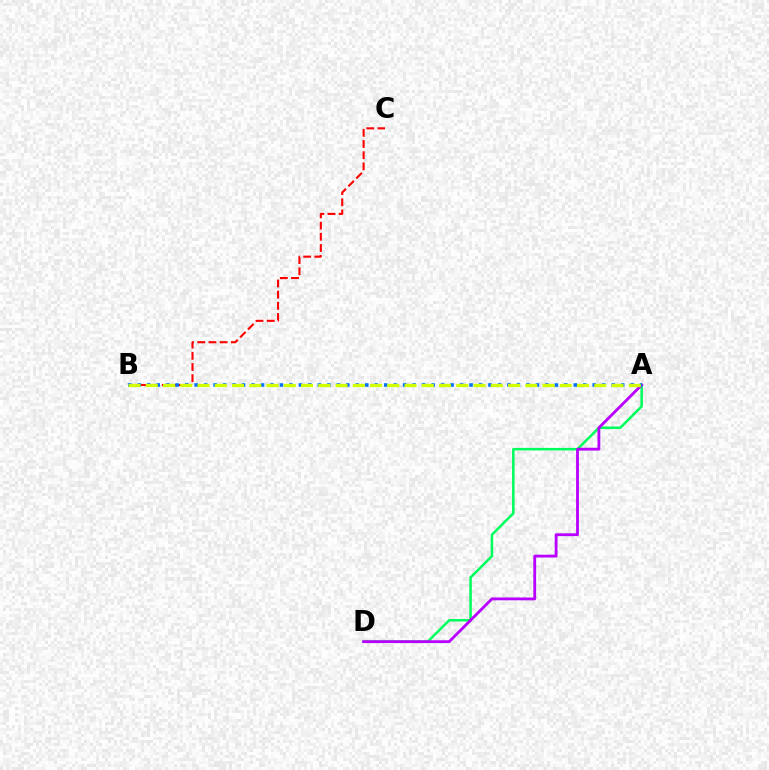{('A', 'D'): [{'color': '#00ff5c', 'line_style': 'solid', 'thickness': 1.81}, {'color': '#b900ff', 'line_style': 'solid', 'thickness': 2.03}], ('B', 'C'): [{'color': '#ff0000', 'line_style': 'dashed', 'thickness': 1.52}], ('A', 'B'): [{'color': '#0074ff', 'line_style': 'dotted', 'thickness': 2.58}, {'color': '#d1ff00', 'line_style': 'dashed', 'thickness': 2.34}]}